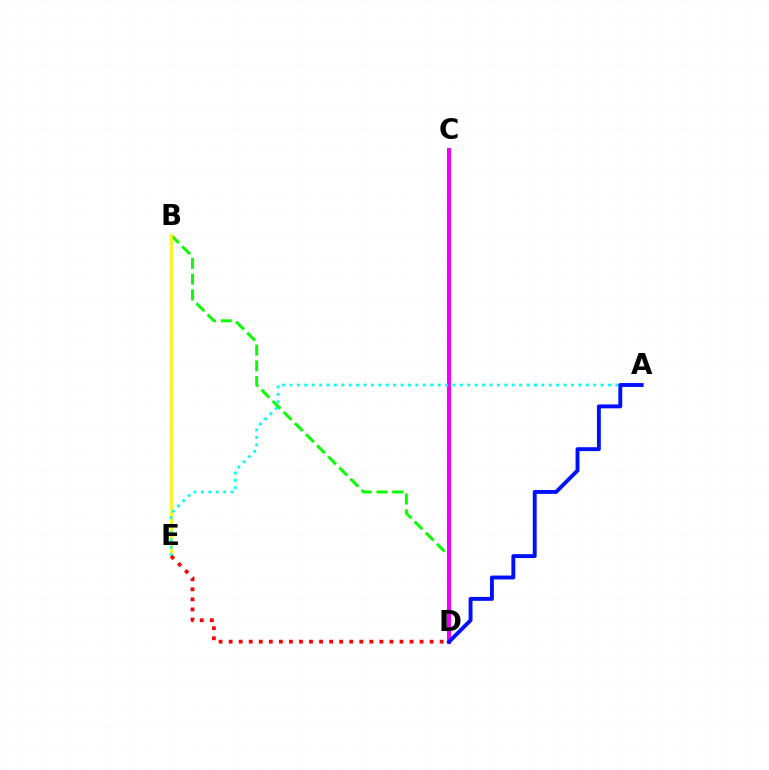{('B', 'D'): [{'color': '#08ff00', 'line_style': 'dashed', 'thickness': 2.14}], ('C', 'D'): [{'color': '#ee00ff', 'line_style': 'solid', 'thickness': 2.95}], ('B', 'E'): [{'color': '#fcf500', 'line_style': 'solid', 'thickness': 1.88}], ('A', 'E'): [{'color': '#00fff6', 'line_style': 'dotted', 'thickness': 2.01}], ('D', 'E'): [{'color': '#ff0000', 'line_style': 'dotted', 'thickness': 2.73}], ('A', 'D'): [{'color': '#0010ff', 'line_style': 'solid', 'thickness': 2.8}]}